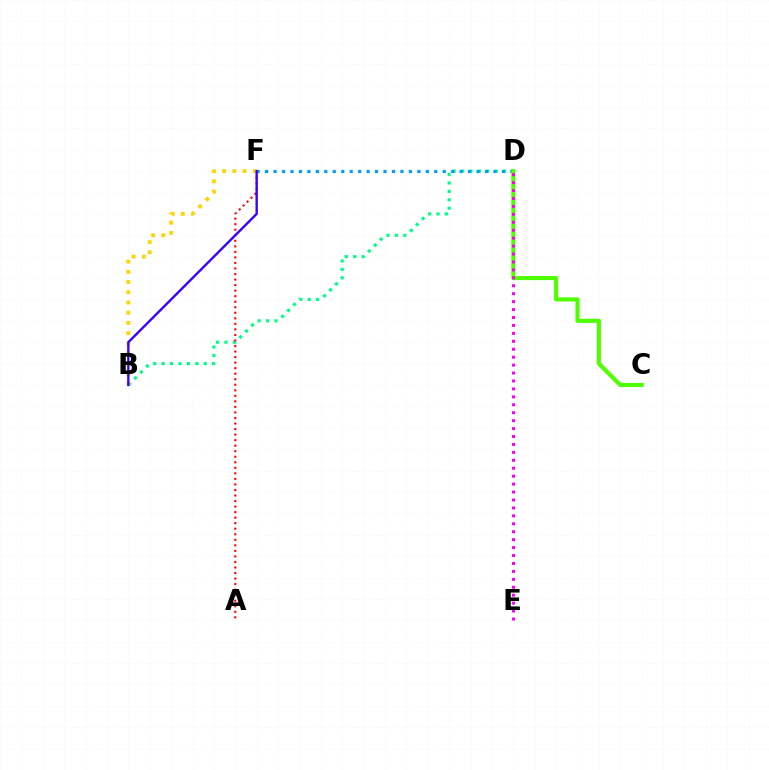{('B', 'D'): [{'color': '#00ff86', 'line_style': 'dotted', 'thickness': 2.29}], ('D', 'F'): [{'color': '#009eff', 'line_style': 'dotted', 'thickness': 2.3}], ('A', 'F'): [{'color': '#ff0000', 'line_style': 'dotted', 'thickness': 1.5}], ('C', 'D'): [{'color': '#4fff00', 'line_style': 'solid', 'thickness': 2.96}], ('B', 'F'): [{'color': '#ffd500', 'line_style': 'dotted', 'thickness': 2.78}, {'color': '#3700ff', 'line_style': 'solid', 'thickness': 1.69}], ('D', 'E'): [{'color': '#ff00ed', 'line_style': 'dotted', 'thickness': 2.16}]}